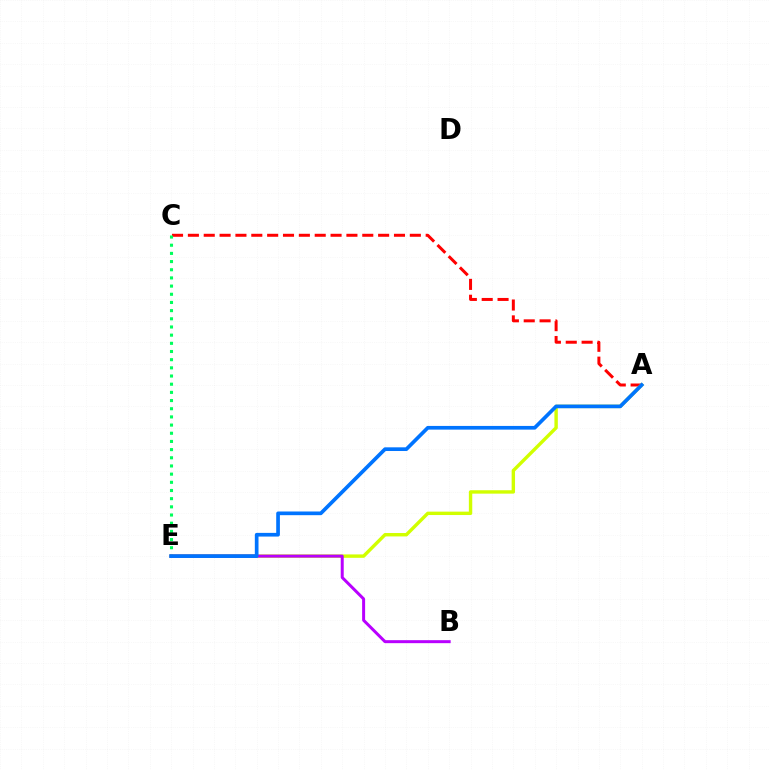{('A', 'C'): [{'color': '#ff0000', 'line_style': 'dashed', 'thickness': 2.15}], ('C', 'E'): [{'color': '#00ff5c', 'line_style': 'dotted', 'thickness': 2.22}], ('A', 'E'): [{'color': '#d1ff00', 'line_style': 'solid', 'thickness': 2.45}, {'color': '#0074ff', 'line_style': 'solid', 'thickness': 2.65}], ('B', 'E'): [{'color': '#b900ff', 'line_style': 'solid', 'thickness': 2.15}]}